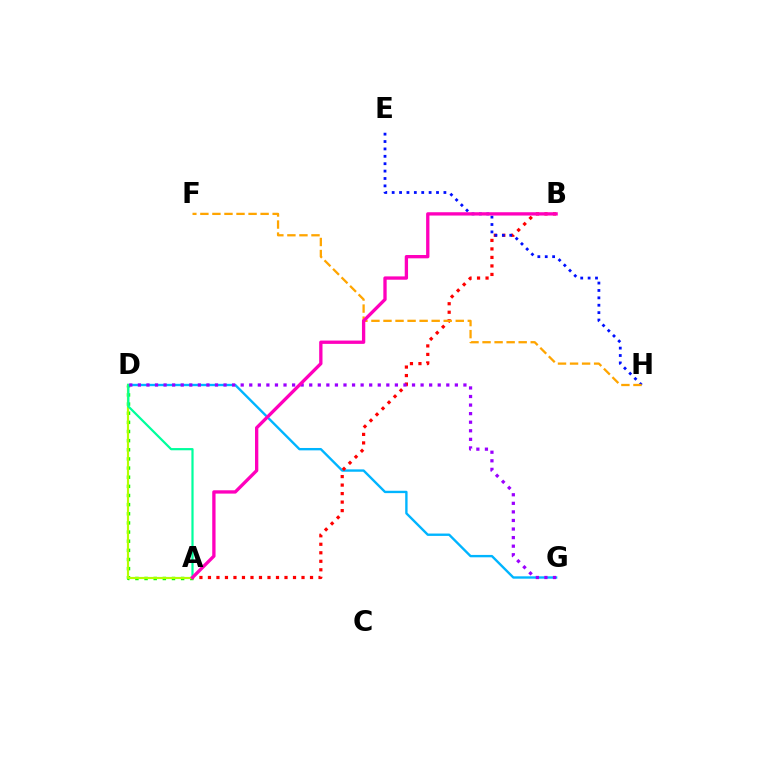{('A', 'D'): [{'color': '#08ff00', 'line_style': 'dotted', 'thickness': 2.48}, {'color': '#b3ff00', 'line_style': 'solid', 'thickness': 1.56}, {'color': '#00ff9d', 'line_style': 'solid', 'thickness': 1.6}], ('D', 'G'): [{'color': '#00b5ff', 'line_style': 'solid', 'thickness': 1.71}, {'color': '#9b00ff', 'line_style': 'dotted', 'thickness': 2.33}], ('A', 'B'): [{'color': '#ff0000', 'line_style': 'dotted', 'thickness': 2.31}, {'color': '#ff00bd', 'line_style': 'solid', 'thickness': 2.39}], ('E', 'H'): [{'color': '#0010ff', 'line_style': 'dotted', 'thickness': 2.01}], ('F', 'H'): [{'color': '#ffa500', 'line_style': 'dashed', 'thickness': 1.64}]}